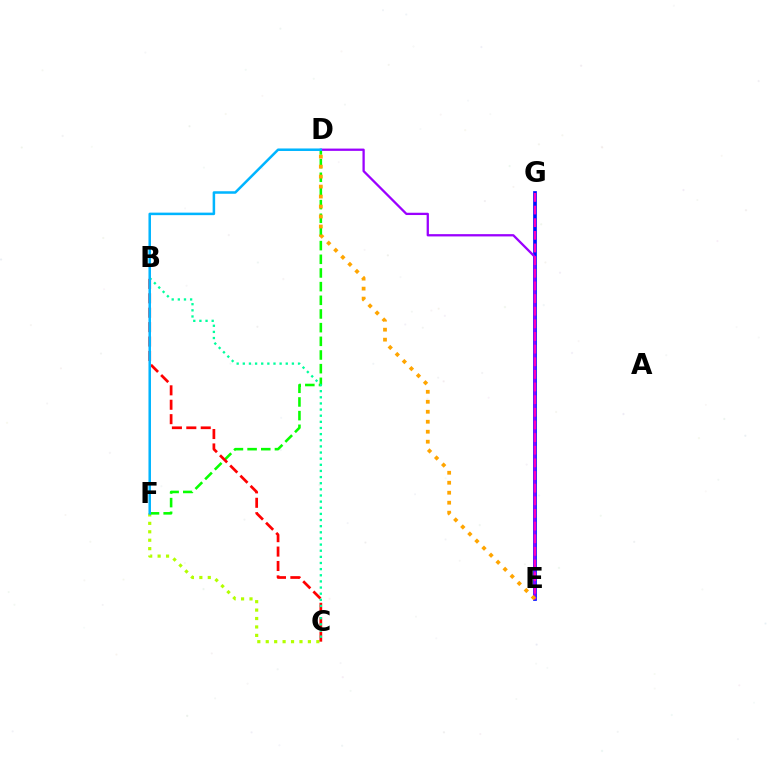{('E', 'G'): [{'color': '#0010ff', 'line_style': 'solid', 'thickness': 2.67}, {'color': '#ff00bd', 'line_style': 'dashed', 'thickness': 1.72}], ('C', 'F'): [{'color': '#b3ff00', 'line_style': 'dotted', 'thickness': 2.29}], ('D', 'F'): [{'color': '#08ff00', 'line_style': 'dashed', 'thickness': 1.86}, {'color': '#00b5ff', 'line_style': 'solid', 'thickness': 1.81}], ('D', 'E'): [{'color': '#9b00ff', 'line_style': 'solid', 'thickness': 1.65}, {'color': '#ffa500', 'line_style': 'dotted', 'thickness': 2.71}], ('B', 'C'): [{'color': '#ff0000', 'line_style': 'dashed', 'thickness': 1.96}, {'color': '#00ff9d', 'line_style': 'dotted', 'thickness': 1.67}]}